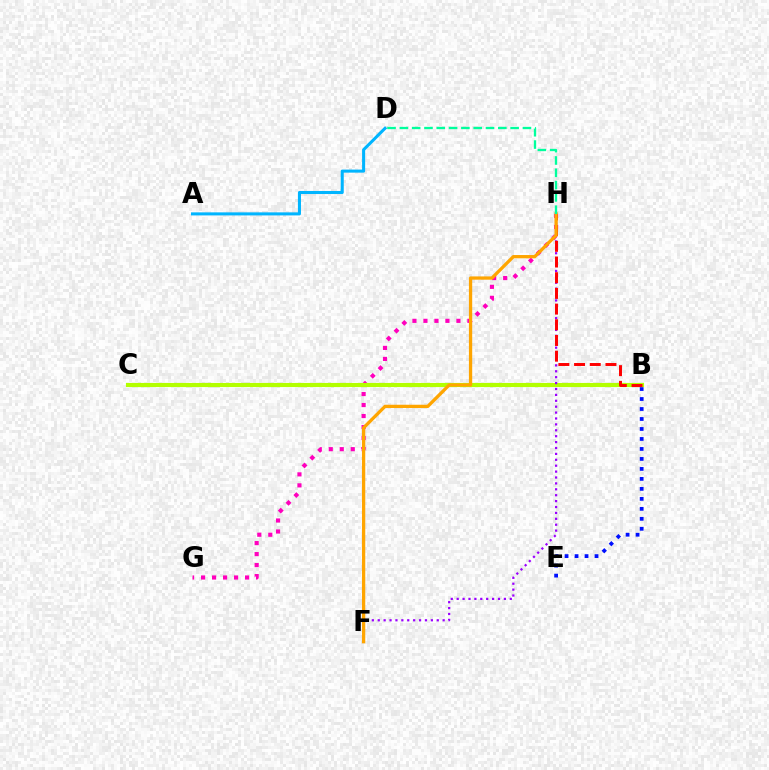{('G', 'H'): [{'color': '#ff00bd', 'line_style': 'dotted', 'thickness': 2.99}], ('B', 'E'): [{'color': '#0010ff', 'line_style': 'dotted', 'thickness': 2.71}], ('B', 'C'): [{'color': '#08ff00', 'line_style': 'dashed', 'thickness': 1.88}, {'color': '#b3ff00', 'line_style': 'solid', 'thickness': 2.98}], ('F', 'H'): [{'color': '#9b00ff', 'line_style': 'dotted', 'thickness': 1.6}, {'color': '#ffa500', 'line_style': 'solid', 'thickness': 2.36}], ('B', 'H'): [{'color': '#ff0000', 'line_style': 'dashed', 'thickness': 2.13}], ('A', 'D'): [{'color': '#00b5ff', 'line_style': 'solid', 'thickness': 2.2}], ('D', 'H'): [{'color': '#00ff9d', 'line_style': 'dashed', 'thickness': 1.67}]}